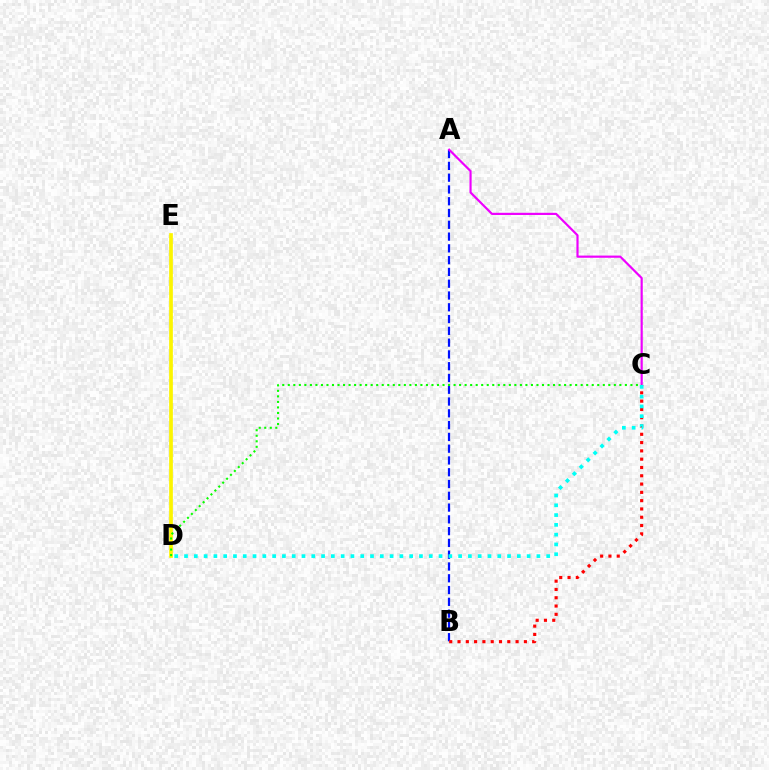{('A', 'B'): [{'color': '#0010ff', 'line_style': 'dashed', 'thickness': 1.6}], ('B', 'C'): [{'color': '#ff0000', 'line_style': 'dotted', 'thickness': 2.25}], ('D', 'E'): [{'color': '#fcf500', 'line_style': 'solid', 'thickness': 2.67}], ('A', 'C'): [{'color': '#ee00ff', 'line_style': 'solid', 'thickness': 1.57}], ('C', 'D'): [{'color': '#08ff00', 'line_style': 'dotted', 'thickness': 1.5}, {'color': '#00fff6', 'line_style': 'dotted', 'thickness': 2.66}]}